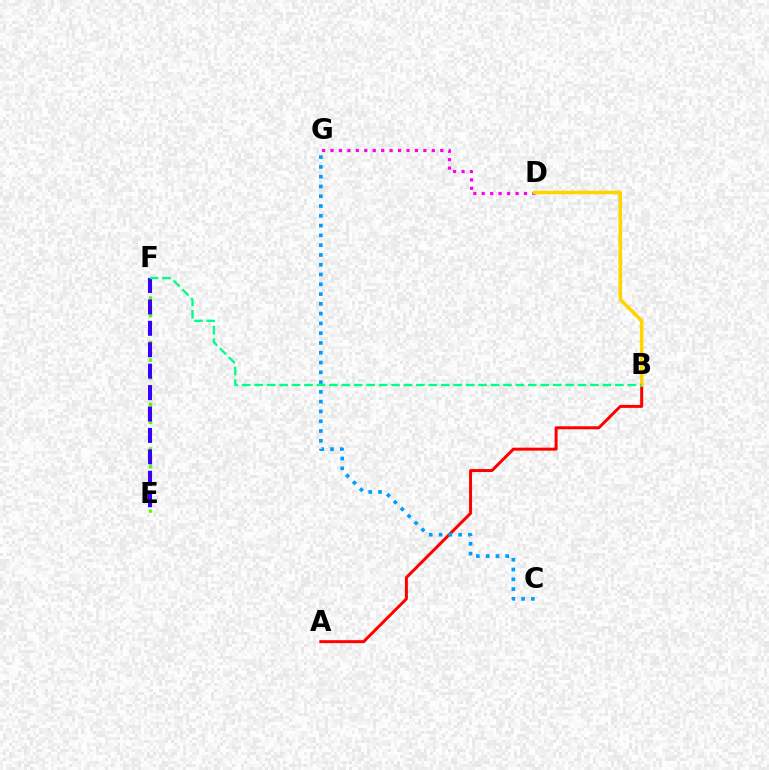{('A', 'B'): [{'color': '#ff0000', 'line_style': 'solid', 'thickness': 2.15}], ('C', 'G'): [{'color': '#009eff', 'line_style': 'dotted', 'thickness': 2.66}], ('E', 'F'): [{'color': '#4fff00', 'line_style': 'dotted', 'thickness': 2.41}, {'color': '#3700ff', 'line_style': 'dashed', 'thickness': 2.91}], ('D', 'G'): [{'color': '#ff00ed', 'line_style': 'dotted', 'thickness': 2.29}], ('B', 'D'): [{'color': '#ffd500', 'line_style': 'solid', 'thickness': 2.57}], ('B', 'F'): [{'color': '#00ff86', 'line_style': 'dashed', 'thickness': 1.69}]}